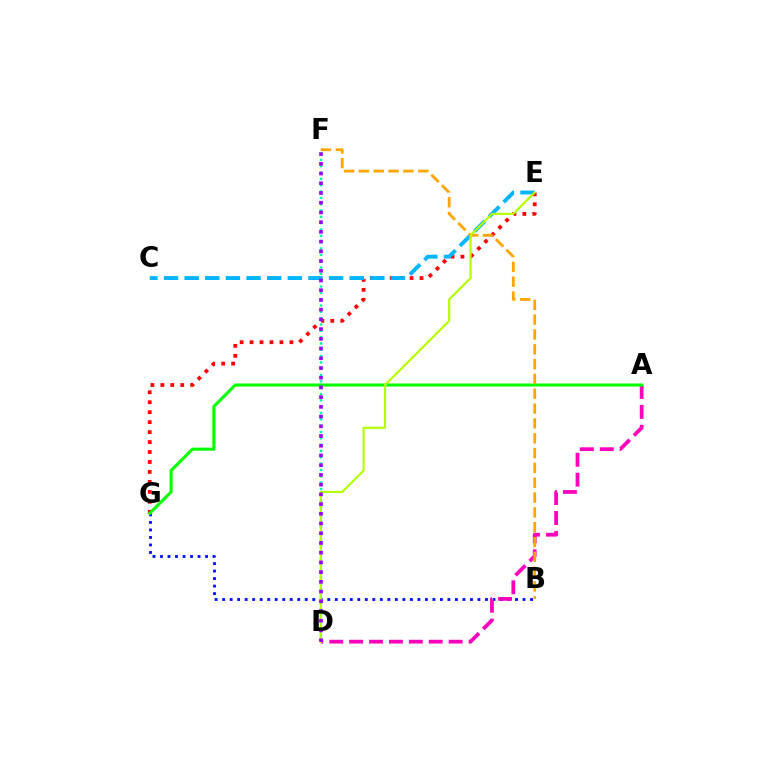{('E', 'G'): [{'color': '#ff0000', 'line_style': 'dotted', 'thickness': 2.7}], ('C', 'E'): [{'color': '#00b5ff', 'line_style': 'dashed', 'thickness': 2.8}], ('B', 'G'): [{'color': '#0010ff', 'line_style': 'dotted', 'thickness': 2.04}], ('D', 'F'): [{'color': '#00ff9d', 'line_style': 'dotted', 'thickness': 1.72}, {'color': '#9b00ff', 'line_style': 'dotted', 'thickness': 2.64}], ('A', 'D'): [{'color': '#ff00bd', 'line_style': 'dashed', 'thickness': 2.7}], ('A', 'G'): [{'color': '#08ff00', 'line_style': 'solid', 'thickness': 2.21}], ('B', 'F'): [{'color': '#ffa500', 'line_style': 'dashed', 'thickness': 2.01}], ('D', 'E'): [{'color': '#b3ff00', 'line_style': 'solid', 'thickness': 1.56}]}